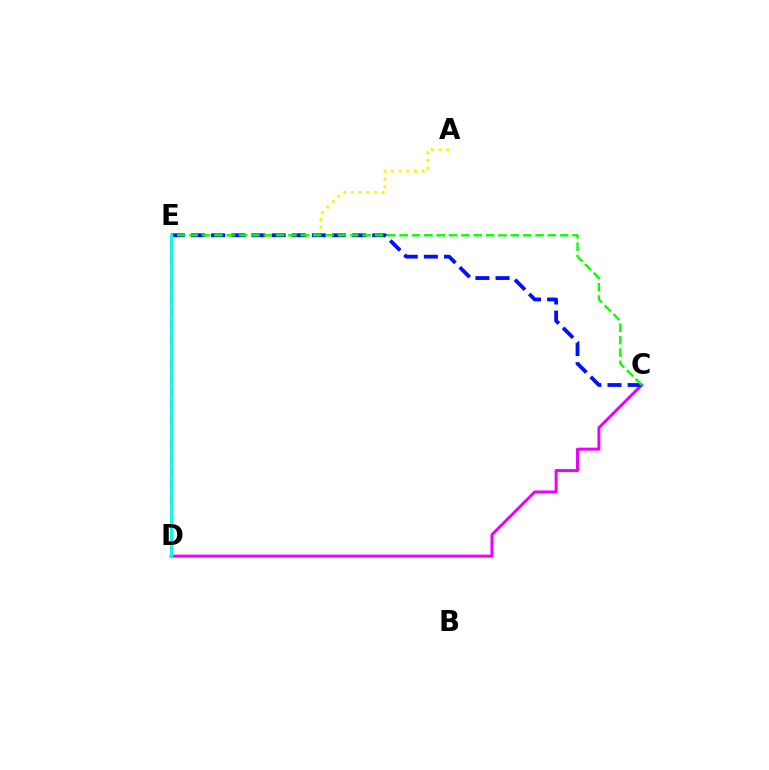{('A', 'E'): [{'color': '#fcf500', 'line_style': 'dotted', 'thickness': 2.08}], ('C', 'D'): [{'color': '#ee00ff', 'line_style': 'solid', 'thickness': 2.16}], ('C', 'E'): [{'color': '#0010ff', 'line_style': 'dashed', 'thickness': 2.74}, {'color': '#08ff00', 'line_style': 'dashed', 'thickness': 1.68}], ('D', 'E'): [{'color': '#ff0000', 'line_style': 'dashed', 'thickness': 1.81}, {'color': '#00fff6', 'line_style': 'solid', 'thickness': 2.05}]}